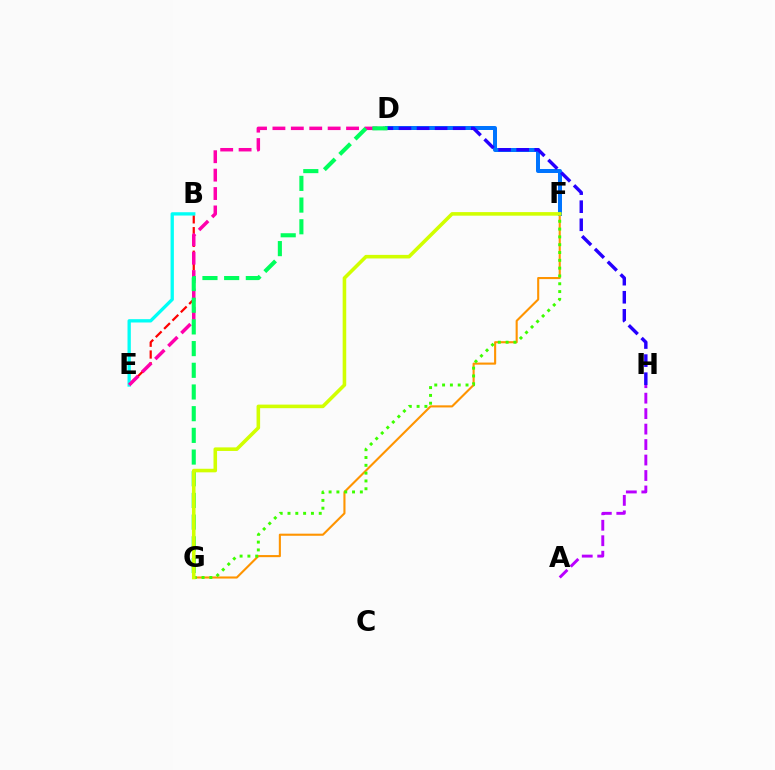{('A', 'H'): [{'color': '#b900ff', 'line_style': 'dashed', 'thickness': 2.1}], ('B', 'E'): [{'color': '#ff0000', 'line_style': 'dashed', 'thickness': 1.6}, {'color': '#00fff6', 'line_style': 'solid', 'thickness': 2.39}], ('D', 'E'): [{'color': '#ff00ac', 'line_style': 'dashed', 'thickness': 2.5}], ('F', 'G'): [{'color': '#ff9400', 'line_style': 'solid', 'thickness': 1.52}, {'color': '#3dff00', 'line_style': 'dotted', 'thickness': 2.12}, {'color': '#d1ff00', 'line_style': 'solid', 'thickness': 2.57}], ('D', 'F'): [{'color': '#0074ff', 'line_style': 'solid', 'thickness': 2.87}], ('D', 'H'): [{'color': '#2500ff', 'line_style': 'dashed', 'thickness': 2.46}], ('D', 'G'): [{'color': '#00ff5c', 'line_style': 'dashed', 'thickness': 2.95}]}